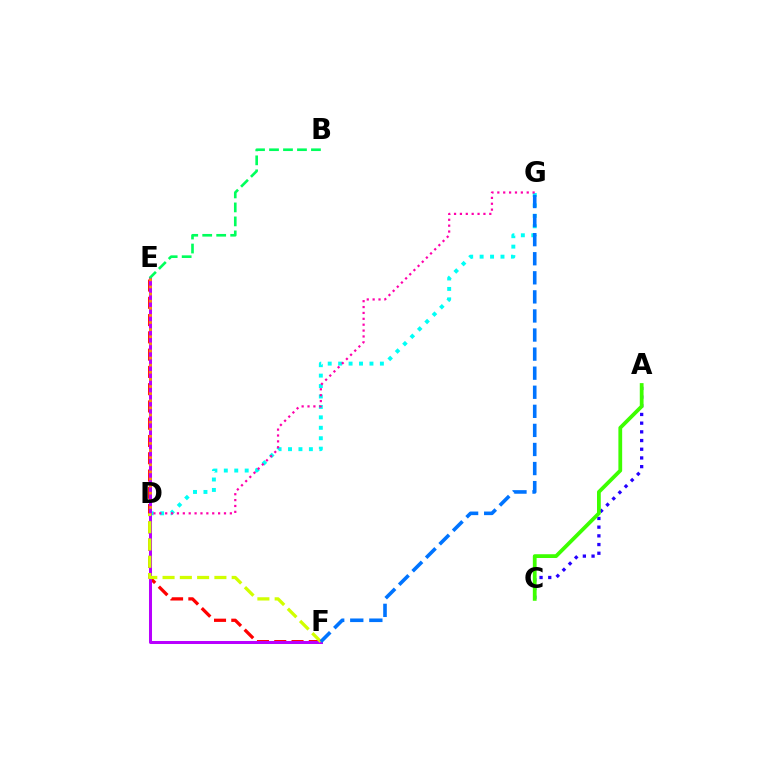{('D', 'G'): [{'color': '#00fff6', 'line_style': 'dotted', 'thickness': 2.84}, {'color': '#ff00ac', 'line_style': 'dotted', 'thickness': 1.6}], ('A', 'C'): [{'color': '#2500ff', 'line_style': 'dotted', 'thickness': 2.36}, {'color': '#3dff00', 'line_style': 'solid', 'thickness': 2.72}], ('E', 'F'): [{'color': '#ff0000', 'line_style': 'dashed', 'thickness': 2.35}, {'color': '#b900ff', 'line_style': 'solid', 'thickness': 2.17}], ('B', 'E'): [{'color': '#00ff5c', 'line_style': 'dashed', 'thickness': 1.9}], ('D', 'F'): [{'color': '#d1ff00', 'line_style': 'dashed', 'thickness': 2.35}], ('F', 'G'): [{'color': '#0074ff', 'line_style': 'dashed', 'thickness': 2.59}], ('D', 'E'): [{'color': '#ff9400', 'line_style': 'dotted', 'thickness': 1.93}]}